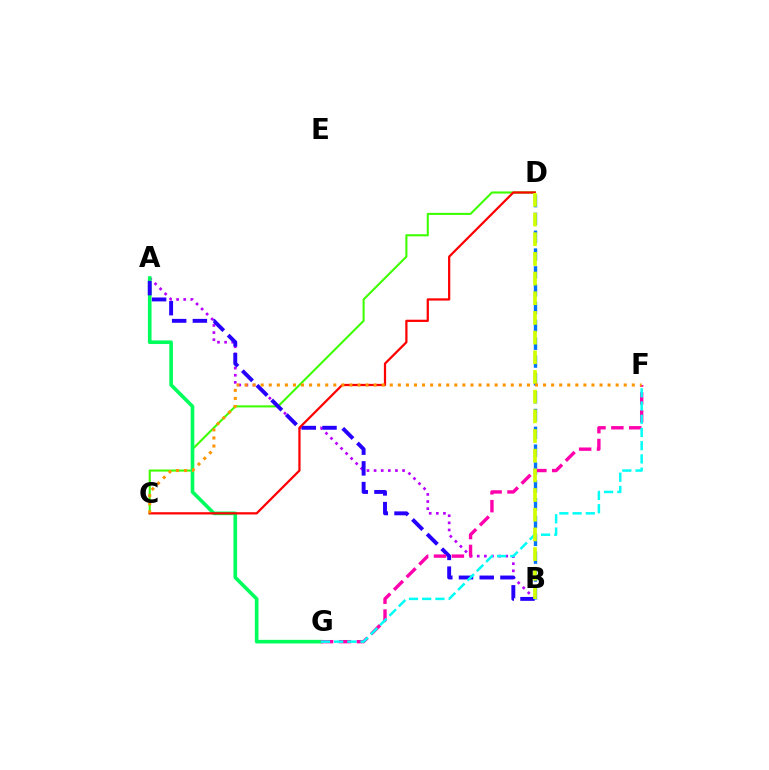{('C', 'D'): [{'color': '#3dff00', 'line_style': 'solid', 'thickness': 1.5}, {'color': '#ff0000', 'line_style': 'solid', 'thickness': 1.61}], ('A', 'B'): [{'color': '#b900ff', 'line_style': 'dotted', 'thickness': 1.93}, {'color': '#2500ff', 'line_style': 'dashed', 'thickness': 2.81}], ('A', 'G'): [{'color': '#00ff5c', 'line_style': 'solid', 'thickness': 2.61}], ('B', 'D'): [{'color': '#0074ff', 'line_style': 'dashed', 'thickness': 2.42}, {'color': '#d1ff00', 'line_style': 'dashed', 'thickness': 2.67}], ('F', 'G'): [{'color': '#ff00ac', 'line_style': 'dashed', 'thickness': 2.43}, {'color': '#00fff6', 'line_style': 'dashed', 'thickness': 1.8}], ('C', 'F'): [{'color': '#ff9400', 'line_style': 'dotted', 'thickness': 2.19}]}